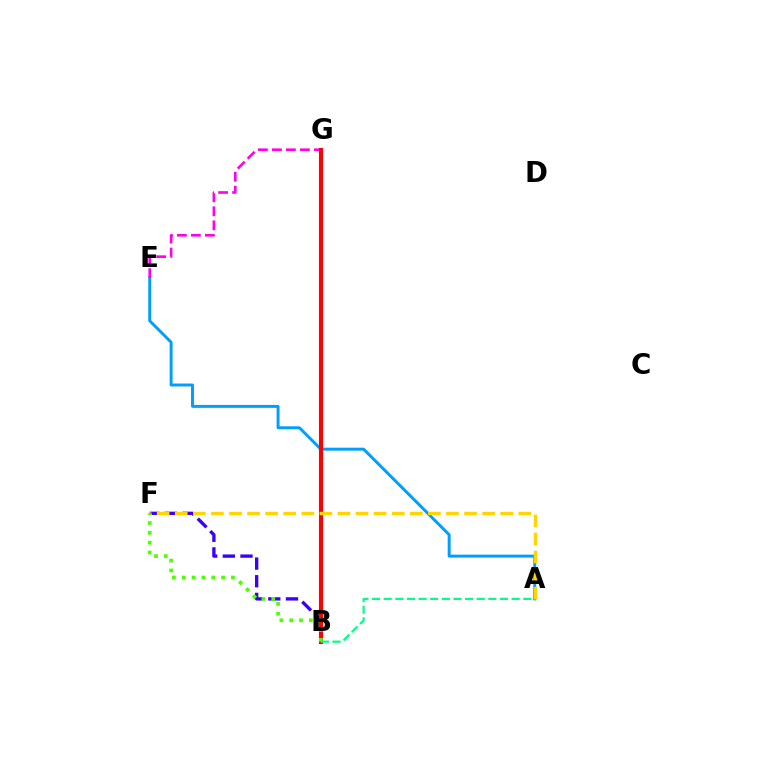{('A', 'E'): [{'color': '#009eff', 'line_style': 'solid', 'thickness': 2.12}], ('B', 'F'): [{'color': '#3700ff', 'line_style': 'dashed', 'thickness': 2.4}, {'color': '#4fff00', 'line_style': 'dotted', 'thickness': 2.67}], ('E', 'G'): [{'color': '#ff00ed', 'line_style': 'dashed', 'thickness': 1.9}], ('B', 'G'): [{'color': '#ff0000', 'line_style': 'solid', 'thickness': 2.95}], ('A', 'B'): [{'color': '#00ff86', 'line_style': 'dashed', 'thickness': 1.58}], ('A', 'F'): [{'color': '#ffd500', 'line_style': 'dashed', 'thickness': 2.46}]}